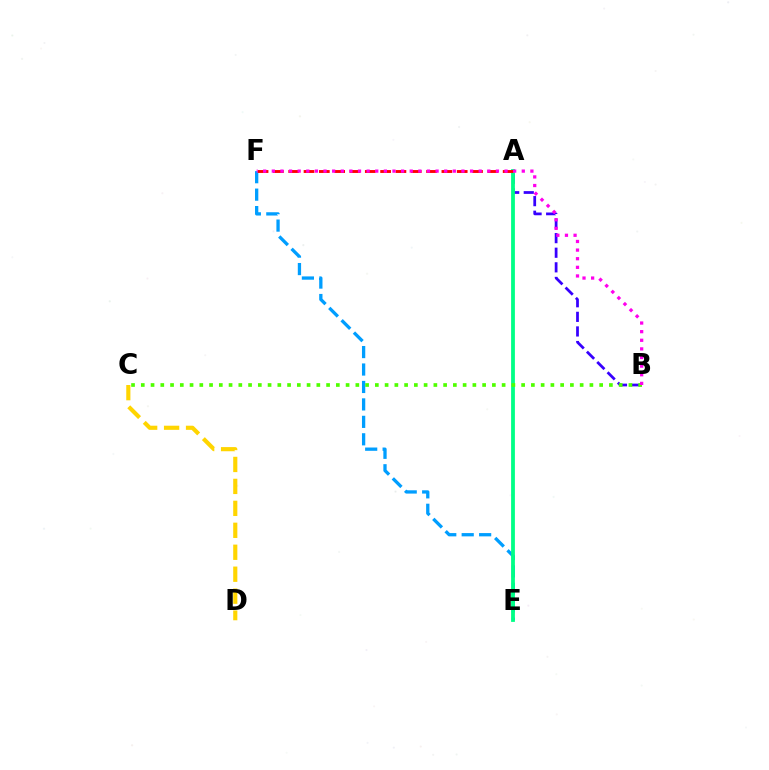{('A', 'B'): [{'color': '#3700ff', 'line_style': 'dashed', 'thickness': 1.98}], ('E', 'F'): [{'color': '#009eff', 'line_style': 'dashed', 'thickness': 2.37}], ('A', 'E'): [{'color': '#00ff86', 'line_style': 'solid', 'thickness': 2.73}], ('C', 'D'): [{'color': '#ffd500', 'line_style': 'dashed', 'thickness': 2.98}], ('B', 'C'): [{'color': '#4fff00', 'line_style': 'dotted', 'thickness': 2.65}], ('A', 'F'): [{'color': '#ff0000', 'line_style': 'dashed', 'thickness': 2.08}], ('B', 'F'): [{'color': '#ff00ed', 'line_style': 'dotted', 'thickness': 2.34}]}